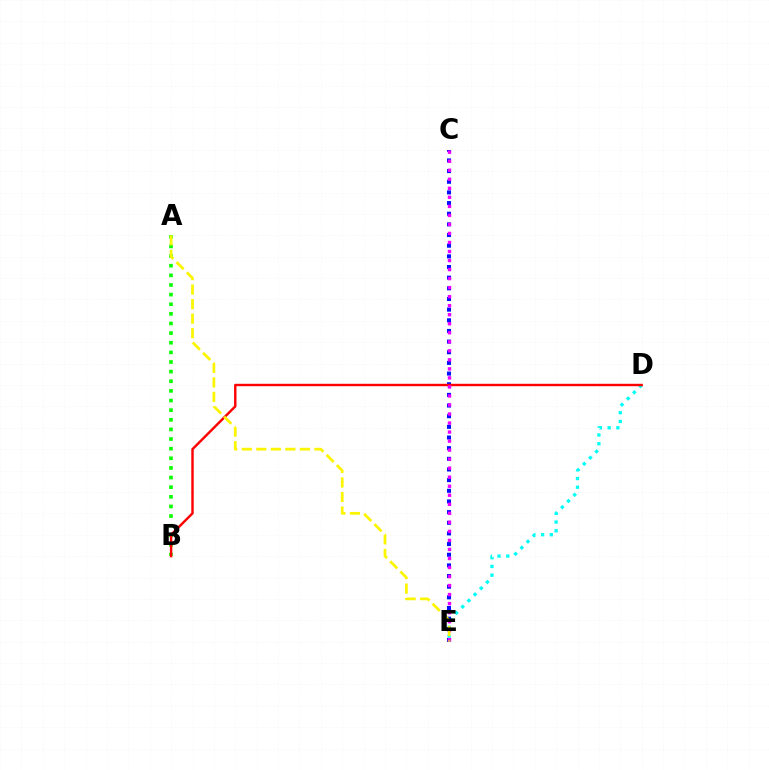{('A', 'B'): [{'color': '#08ff00', 'line_style': 'dotted', 'thickness': 2.62}], ('D', 'E'): [{'color': '#00fff6', 'line_style': 'dotted', 'thickness': 2.37}], ('C', 'E'): [{'color': '#0010ff', 'line_style': 'dotted', 'thickness': 2.9}, {'color': '#ee00ff', 'line_style': 'dotted', 'thickness': 2.45}], ('B', 'D'): [{'color': '#ff0000', 'line_style': 'solid', 'thickness': 1.74}], ('A', 'E'): [{'color': '#fcf500', 'line_style': 'dashed', 'thickness': 1.97}]}